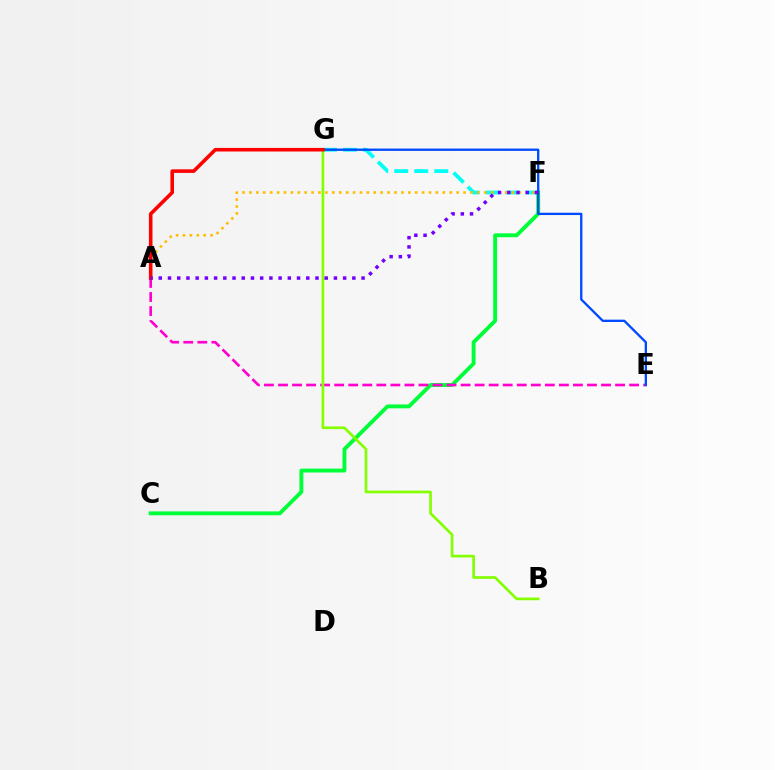{('C', 'F'): [{'color': '#00ff39', 'line_style': 'solid', 'thickness': 2.79}], ('A', 'E'): [{'color': '#ff00cf', 'line_style': 'dashed', 'thickness': 1.91}], ('F', 'G'): [{'color': '#00fff6', 'line_style': 'dashed', 'thickness': 2.72}], ('E', 'G'): [{'color': '#004bff', 'line_style': 'solid', 'thickness': 1.67}], ('A', 'F'): [{'color': '#ffbd00', 'line_style': 'dotted', 'thickness': 1.88}, {'color': '#7200ff', 'line_style': 'dotted', 'thickness': 2.5}], ('B', 'G'): [{'color': '#84ff00', 'line_style': 'solid', 'thickness': 1.93}], ('A', 'G'): [{'color': '#ff0000', 'line_style': 'solid', 'thickness': 2.58}]}